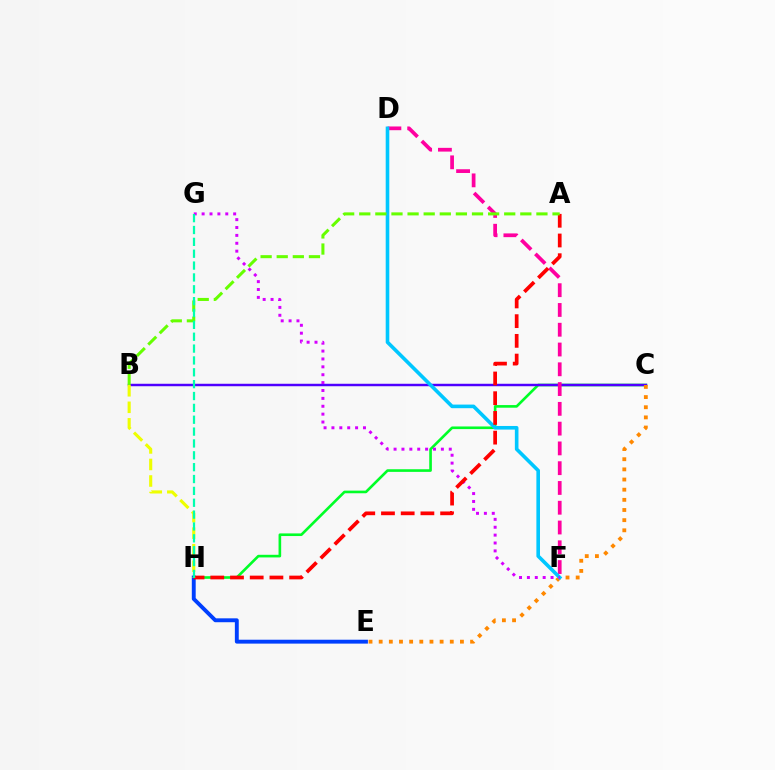{('C', 'H'): [{'color': '#00ff27', 'line_style': 'solid', 'thickness': 1.89}], ('B', 'C'): [{'color': '#4f00ff', 'line_style': 'solid', 'thickness': 1.77}], ('C', 'E'): [{'color': '#ff8800', 'line_style': 'dotted', 'thickness': 2.76}], ('E', 'H'): [{'color': '#003fff', 'line_style': 'solid', 'thickness': 2.8}], ('D', 'F'): [{'color': '#ff00a0', 'line_style': 'dashed', 'thickness': 2.69}, {'color': '#00c7ff', 'line_style': 'solid', 'thickness': 2.6}], ('F', 'G'): [{'color': '#d600ff', 'line_style': 'dotted', 'thickness': 2.14}], ('A', 'H'): [{'color': '#ff0000', 'line_style': 'dashed', 'thickness': 2.68}], ('B', 'H'): [{'color': '#eeff00', 'line_style': 'dashed', 'thickness': 2.25}], ('A', 'B'): [{'color': '#66ff00', 'line_style': 'dashed', 'thickness': 2.19}], ('G', 'H'): [{'color': '#00ffaf', 'line_style': 'dashed', 'thickness': 1.61}]}